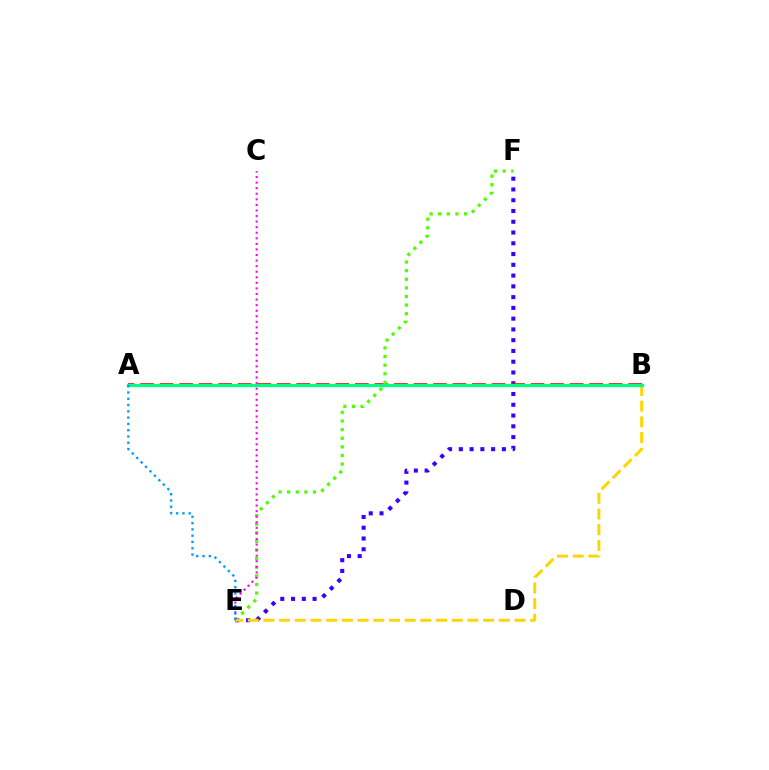{('E', 'F'): [{'color': '#3700ff', 'line_style': 'dotted', 'thickness': 2.93}, {'color': '#4fff00', 'line_style': 'dotted', 'thickness': 2.34}], ('A', 'B'): [{'color': '#ff0000', 'line_style': 'dashed', 'thickness': 2.65}, {'color': '#00ff86', 'line_style': 'solid', 'thickness': 2.35}], ('B', 'E'): [{'color': '#ffd500', 'line_style': 'dashed', 'thickness': 2.13}], ('C', 'E'): [{'color': '#ff00ed', 'line_style': 'dotted', 'thickness': 1.51}], ('A', 'E'): [{'color': '#009eff', 'line_style': 'dotted', 'thickness': 1.71}]}